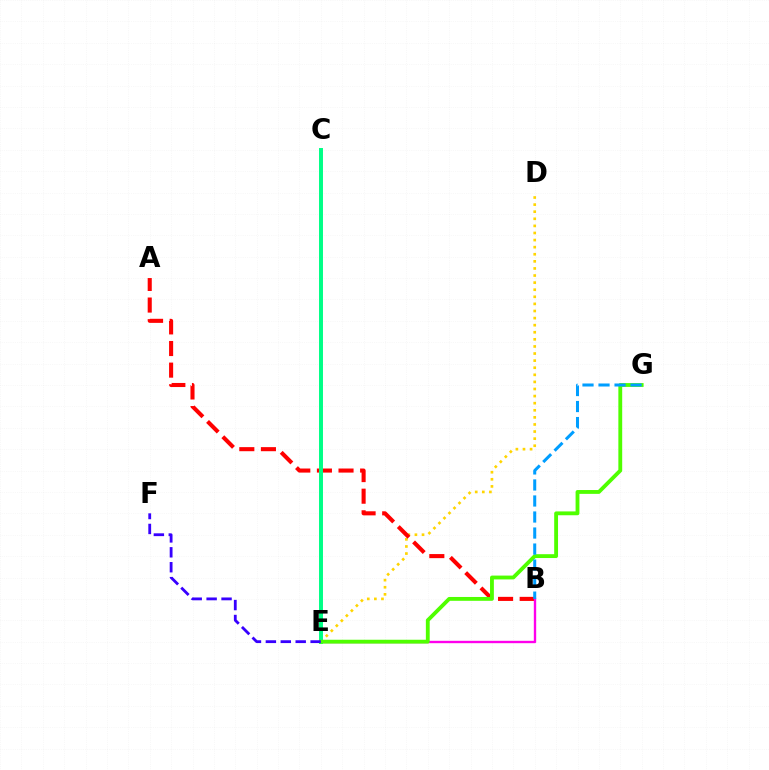{('D', 'E'): [{'color': '#ffd500', 'line_style': 'dotted', 'thickness': 1.93}], ('A', 'B'): [{'color': '#ff0000', 'line_style': 'dashed', 'thickness': 2.94}], ('B', 'E'): [{'color': '#ff00ed', 'line_style': 'solid', 'thickness': 1.7}], ('C', 'E'): [{'color': '#00ff86', 'line_style': 'solid', 'thickness': 2.85}], ('E', 'G'): [{'color': '#4fff00', 'line_style': 'solid', 'thickness': 2.76}], ('E', 'F'): [{'color': '#3700ff', 'line_style': 'dashed', 'thickness': 2.03}], ('B', 'G'): [{'color': '#009eff', 'line_style': 'dashed', 'thickness': 2.18}]}